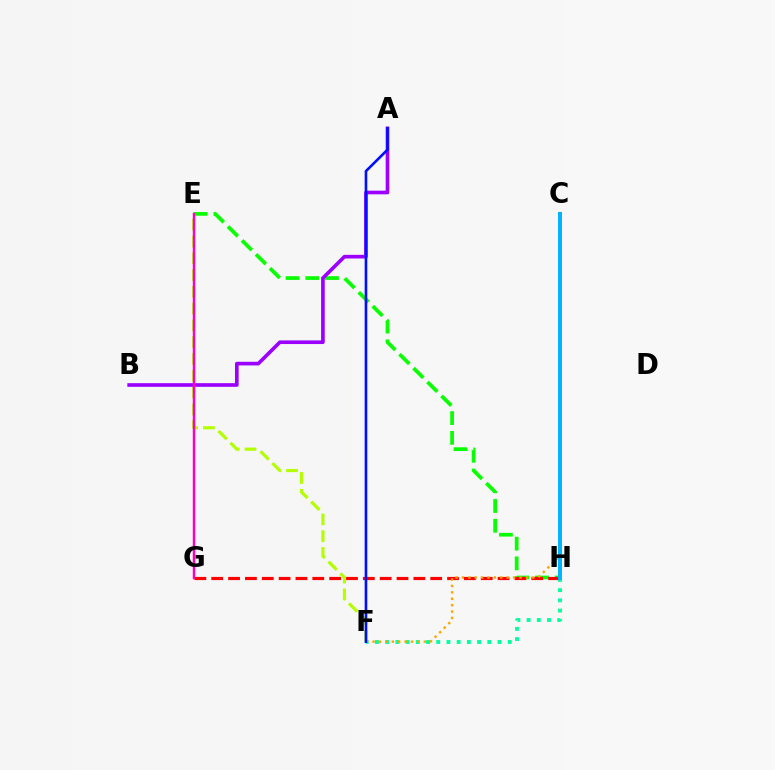{('E', 'H'): [{'color': '#08ff00', 'line_style': 'dashed', 'thickness': 2.68}], ('F', 'H'): [{'color': '#00ff9d', 'line_style': 'dotted', 'thickness': 2.78}], ('G', 'H'): [{'color': '#ff0000', 'line_style': 'dashed', 'thickness': 2.29}], ('C', 'F'): [{'color': '#ffa500', 'line_style': 'dotted', 'thickness': 1.74}], ('C', 'H'): [{'color': '#00b5ff', 'line_style': 'solid', 'thickness': 2.88}], ('E', 'F'): [{'color': '#b3ff00', 'line_style': 'dashed', 'thickness': 2.28}], ('A', 'B'): [{'color': '#9b00ff', 'line_style': 'solid', 'thickness': 2.63}], ('A', 'F'): [{'color': '#0010ff', 'line_style': 'solid', 'thickness': 1.9}], ('E', 'G'): [{'color': '#ff00bd', 'line_style': 'solid', 'thickness': 1.76}]}